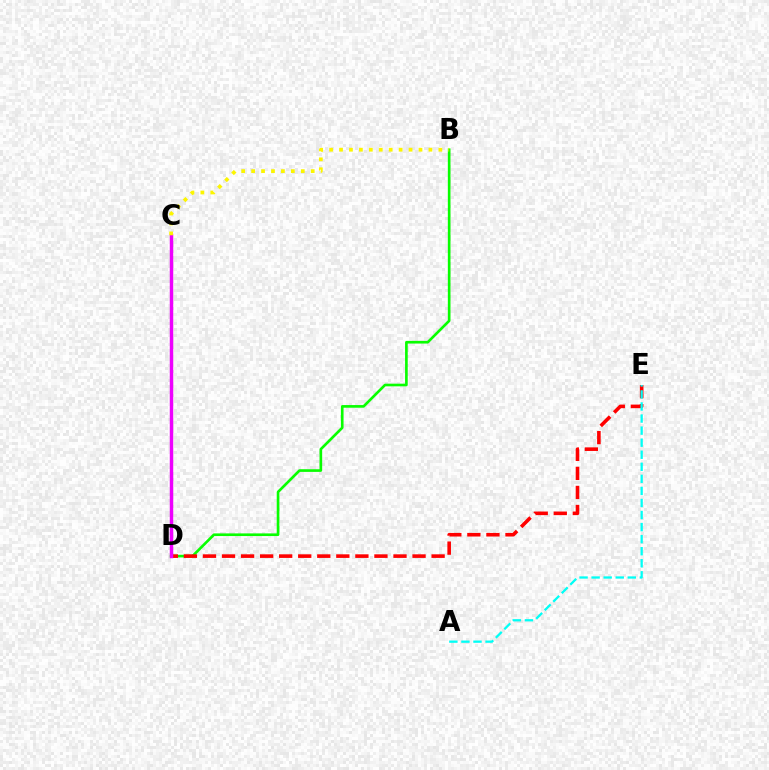{('B', 'D'): [{'color': '#08ff00', 'line_style': 'solid', 'thickness': 1.91}], ('D', 'E'): [{'color': '#ff0000', 'line_style': 'dashed', 'thickness': 2.59}], ('C', 'D'): [{'color': '#0010ff', 'line_style': 'solid', 'thickness': 1.83}, {'color': '#ee00ff', 'line_style': 'solid', 'thickness': 2.49}], ('A', 'E'): [{'color': '#00fff6', 'line_style': 'dashed', 'thickness': 1.64}], ('B', 'C'): [{'color': '#fcf500', 'line_style': 'dotted', 'thickness': 2.7}]}